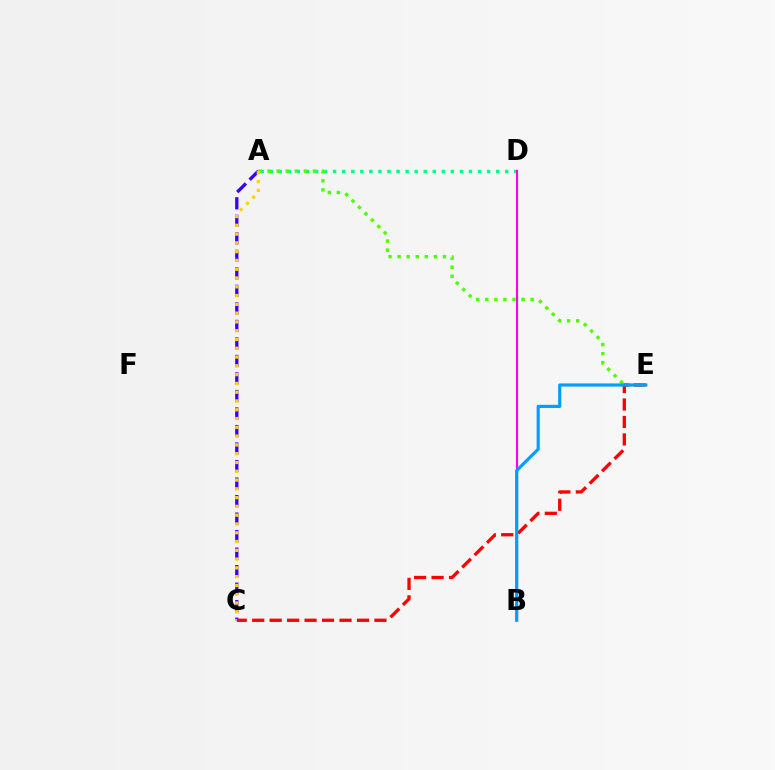{('A', 'D'): [{'color': '#00ff86', 'line_style': 'dotted', 'thickness': 2.46}], ('A', 'C'): [{'color': '#3700ff', 'line_style': 'dashed', 'thickness': 2.38}, {'color': '#ffd500', 'line_style': 'dotted', 'thickness': 2.39}], ('A', 'E'): [{'color': '#4fff00', 'line_style': 'dotted', 'thickness': 2.46}], ('B', 'D'): [{'color': '#ff00ed', 'line_style': 'solid', 'thickness': 1.56}], ('C', 'E'): [{'color': '#ff0000', 'line_style': 'dashed', 'thickness': 2.37}], ('B', 'E'): [{'color': '#009eff', 'line_style': 'solid', 'thickness': 2.27}]}